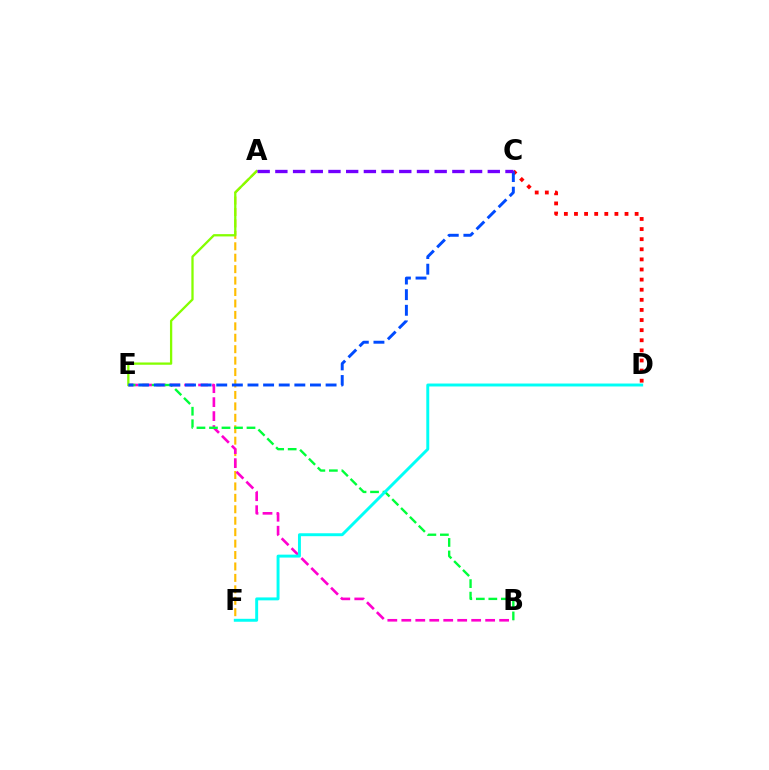{('A', 'F'): [{'color': '#ffbd00', 'line_style': 'dashed', 'thickness': 1.55}], ('B', 'E'): [{'color': '#ff00cf', 'line_style': 'dashed', 'thickness': 1.9}, {'color': '#00ff39', 'line_style': 'dashed', 'thickness': 1.7}], ('C', 'D'): [{'color': '#ff0000', 'line_style': 'dotted', 'thickness': 2.75}], ('A', 'E'): [{'color': '#84ff00', 'line_style': 'solid', 'thickness': 1.65}], ('C', 'E'): [{'color': '#004bff', 'line_style': 'dashed', 'thickness': 2.12}], ('A', 'C'): [{'color': '#7200ff', 'line_style': 'dashed', 'thickness': 2.4}], ('D', 'F'): [{'color': '#00fff6', 'line_style': 'solid', 'thickness': 2.11}]}